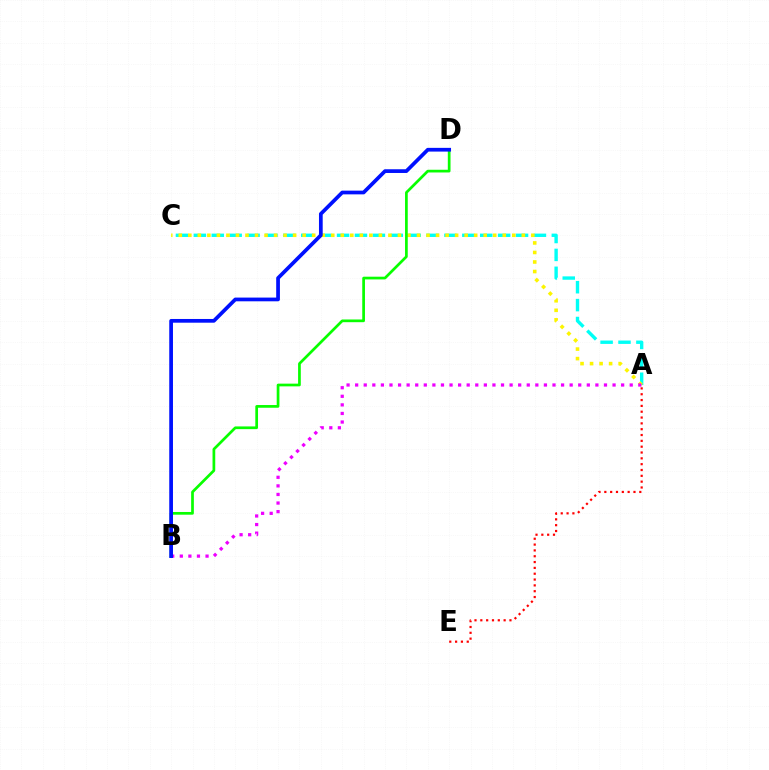{('A', 'C'): [{'color': '#00fff6', 'line_style': 'dashed', 'thickness': 2.43}, {'color': '#fcf500', 'line_style': 'dotted', 'thickness': 2.59}], ('A', 'E'): [{'color': '#ff0000', 'line_style': 'dotted', 'thickness': 1.58}], ('B', 'D'): [{'color': '#08ff00', 'line_style': 'solid', 'thickness': 1.95}, {'color': '#0010ff', 'line_style': 'solid', 'thickness': 2.68}], ('A', 'B'): [{'color': '#ee00ff', 'line_style': 'dotted', 'thickness': 2.33}]}